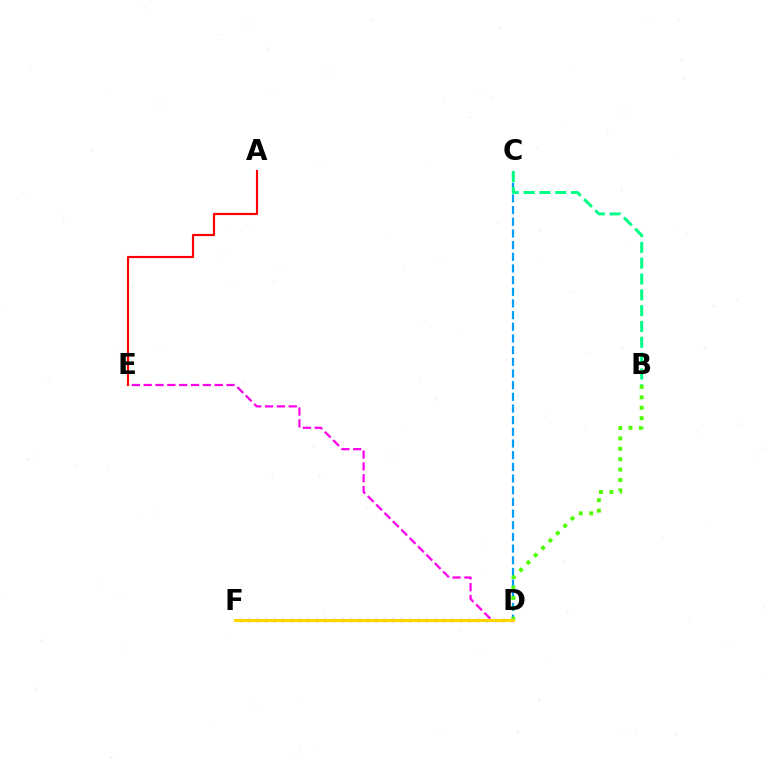{('A', 'E'): [{'color': '#ff0000', 'line_style': 'solid', 'thickness': 1.56}], ('C', 'D'): [{'color': '#009eff', 'line_style': 'dashed', 'thickness': 1.59}], ('D', 'F'): [{'color': '#3700ff', 'line_style': 'dotted', 'thickness': 2.3}, {'color': '#ffd500', 'line_style': 'solid', 'thickness': 2.15}], ('B', 'D'): [{'color': '#4fff00', 'line_style': 'dotted', 'thickness': 2.83}], ('B', 'C'): [{'color': '#00ff86', 'line_style': 'dashed', 'thickness': 2.15}], ('D', 'E'): [{'color': '#ff00ed', 'line_style': 'dashed', 'thickness': 1.61}]}